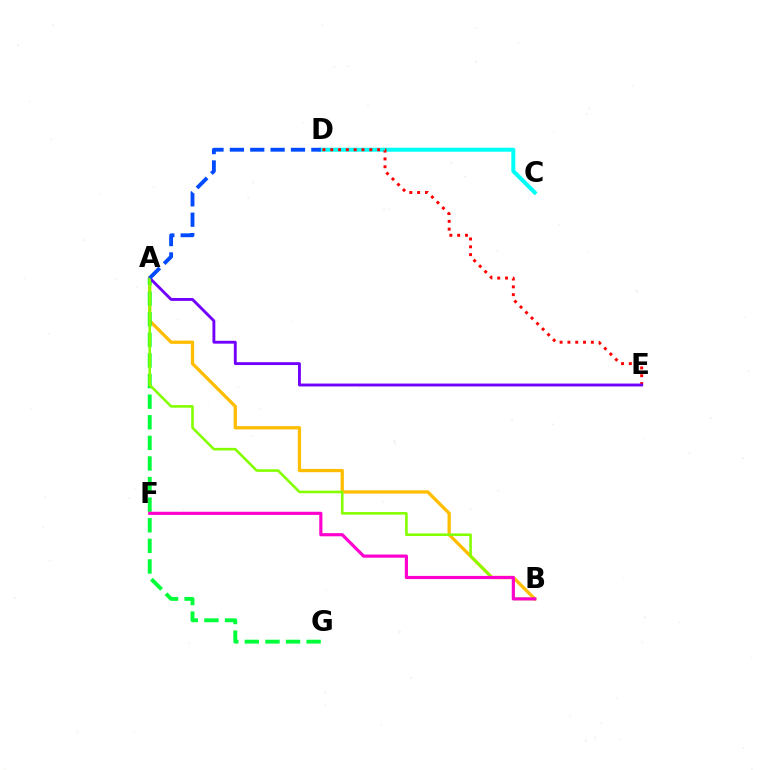{('C', 'D'): [{'color': '#00fff6', 'line_style': 'solid', 'thickness': 2.88}], ('A', 'B'): [{'color': '#ffbd00', 'line_style': 'solid', 'thickness': 2.36}, {'color': '#84ff00', 'line_style': 'solid', 'thickness': 1.87}], ('A', 'G'): [{'color': '#00ff39', 'line_style': 'dashed', 'thickness': 2.8}], ('D', 'E'): [{'color': '#ff0000', 'line_style': 'dotted', 'thickness': 2.12}], ('A', 'E'): [{'color': '#7200ff', 'line_style': 'solid', 'thickness': 2.06}], ('A', 'D'): [{'color': '#004bff', 'line_style': 'dashed', 'thickness': 2.77}], ('B', 'F'): [{'color': '#ff00cf', 'line_style': 'solid', 'thickness': 2.27}]}